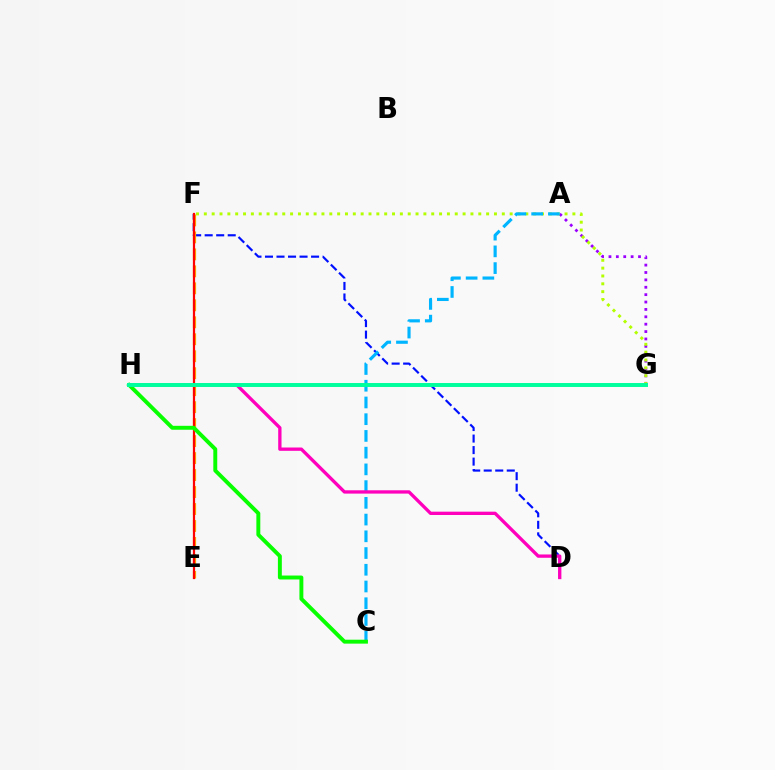{('D', 'F'): [{'color': '#0010ff', 'line_style': 'dashed', 'thickness': 1.57}], ('A', 'G'): [{'color': '#9b00ff', 'line_style': 'dotted', 'thickness': 2.01}], ('F', 'G'): [{'color': '#b3ff00', 'line_style': 'dotted', 'thickness': 2.13}], ('E', 'F'): [{'color': '#ffa500', 'line_style': 'dashed', 'thickness': 2.31}, {'color': '#ff0000', 'line_style': 'solid', 'thickness': 1.59}], ('A', 'C'): [{'color': '#00b5ff', 'line_style': 'dashed', 'thickness': 2.27}], ('C', 'H'): [{'color': '#08ff00', 'line_style': 'solid', 'thickness': 2.82}], ('D', 'H'): [{'color': '#ff00bd', 'line_style': 'solid', 'thickness': 2.39}], ('G', 'H'): [{'color': '#00ff9d', 'line_style': 'solid', 'thickness': 2.84}]}